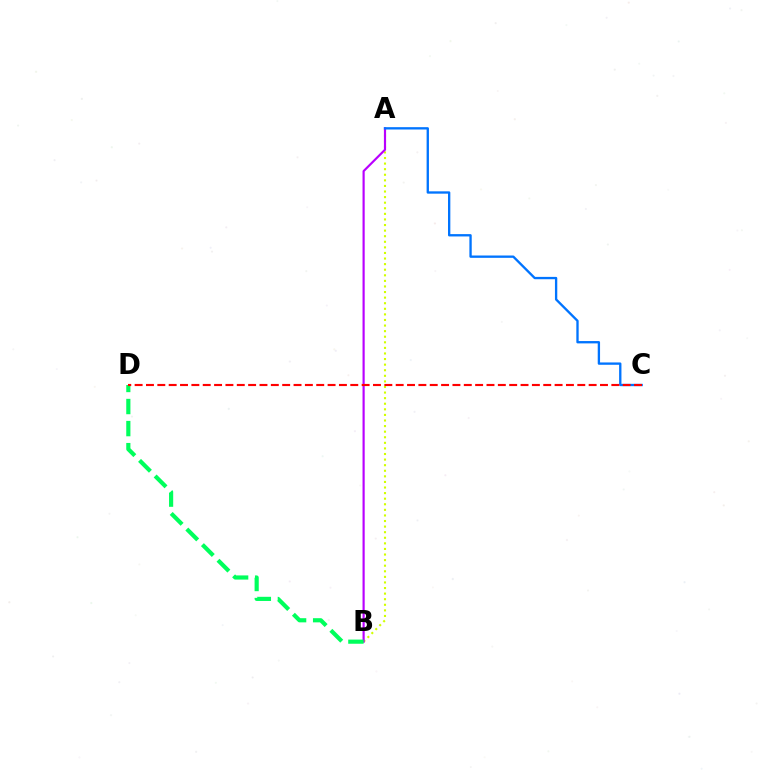{('A', 'B'): [{'color': '#d1ff00', 'line_style': 'dotted', 'thickness': 1.52}, {'color': '#b900ff', 'line_style': 'solid', 'thickness': 1.56}], ('B', 'D'): [{'color': '#00ff5c', 'line_style': 'dashed', 'thickness': 3.0}], ('A', 'C'): [{'color': '#0074ff', 'line_style': 'solid', 'thickness': 1.68}], ('C', 'D'): [{'color': '#ff0000', 'line_style': 'dashed', 'thickness': 1.54}]}